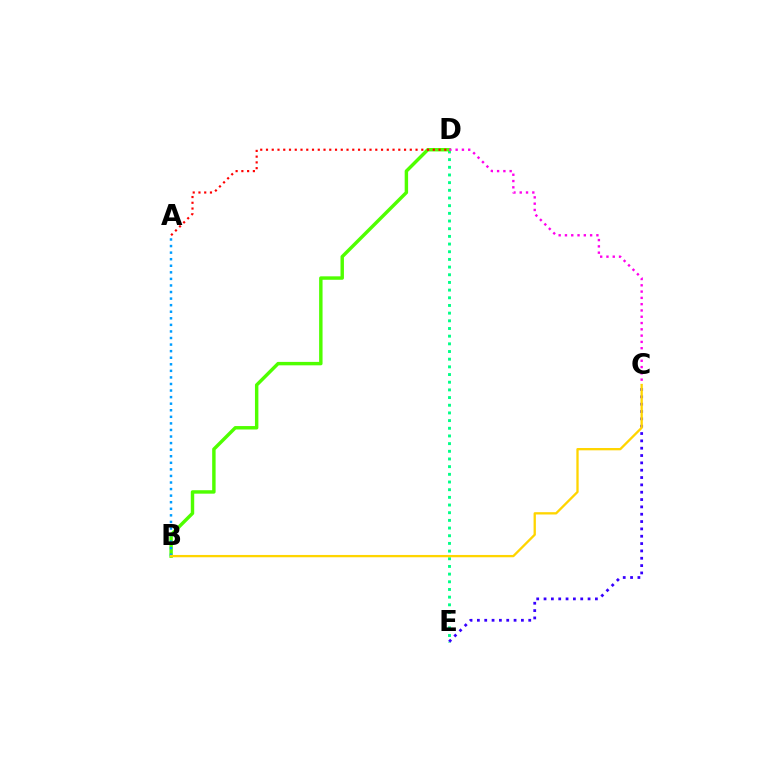{('D', 'E'): [{'color': '#00ff86', 'line_style': 'dotted', 'thickness': 2.09}], ('B', 'D'): [{'color': '#4fff00', 'line_style': 'solid', 'thickness': 2.47}], ('A', 'D'): [{'color': '#ff0000', 'line_style': 'dotted', 'thickness': 1.56}], ('C', 'E'): [{'color': '#3700ff', 'line_style': 'dotted', 'thickness': 1.99}], ('C', 'D'): [{'color': '#ff00ed', 'line_style': 'dotted', 'thickness': 1.71}], ('A', 'B'): [{'color': '#009eff', 'line_style': 'dotted', 'thickness': 1.78}], ('B', 'C'): [{'color': '#ffd500', 'line_style': 'solid', 'thickness': 1.66}]}